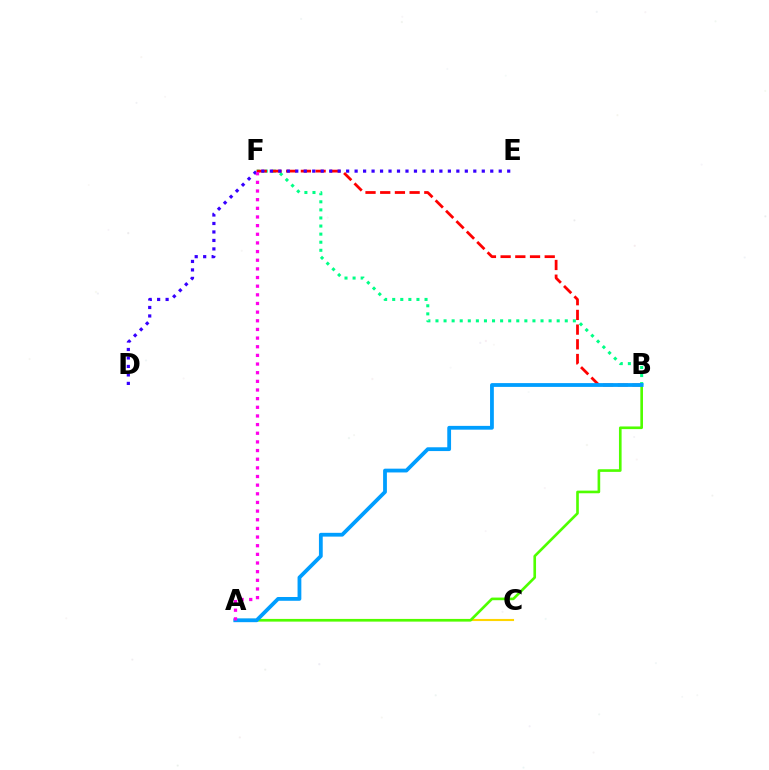{('A', 'C'): [{'color': '#ffd500', 'line_style': 'solid', 'thickness': 1.52}], ('A', 'B'): [{'color': '#4fff00', 'line_style': 'solid', 'thickness': 1.9}, {'color': '#009eff', 'line_style': 'solid', 'thickness': 2.73}], ('B', 'F'): [{'color': '#00ff86', 'line_style': 'dotted', 'thickness': 2.2}, {'color': '#ff0000', 'line_style': 'dashed', 'thickness': 2.0}], ('D', 'E'): [{'color': '#3700ff', 'line_style': 'dotted', 'thickness': 2.3}], ('A', 'F'): [{'color': '#ff00ed', 'line_style': 'dotted', 'thickness': 2.35}]}